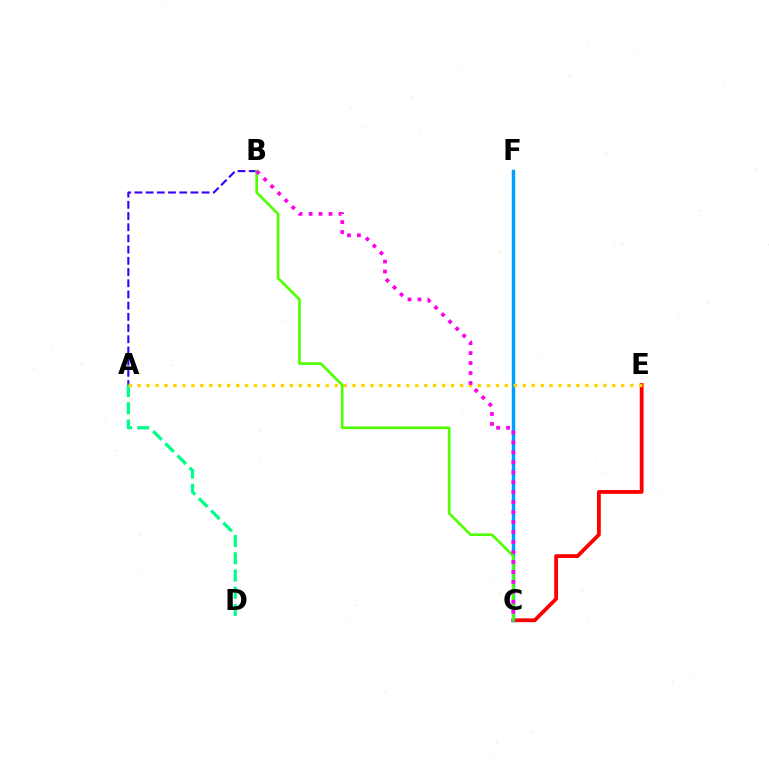{('C', 'E'): [{'color': '#ff0000', 'line_style': 'solid', 'thickness': 2.74}], ('A', 'B'): [{'color': '#3700ff', 'line_style': 'dashed', 'thickness': 1.52}], ('C', 'F'): [{'color': '#009eff', 'line_style': 'solid', 'thickness': 2.48}], ('A', 'D'): [{'color': '#00ff86', 'line_style': 'dashed', 'thickness': 2.34}], ('A', 'E'): [{'color': '#ffd500', 'line_style': 'dotted', 'thickness': 2.43}], ('B', 'C'): [{'color': '#4fff00', 'line_style': 'solid', 'thickness': 1.9}, {'color': '#ff00ed', 'line_style': 'dotted', 'thickness': 2.71}]}